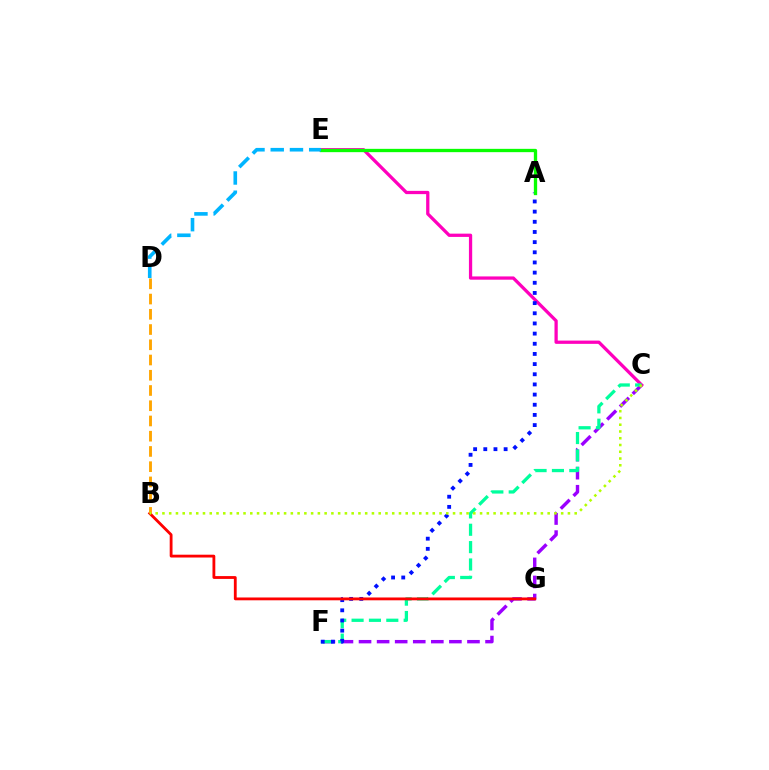{('C', 'F'): [{'color': '#9b00ff', 'line_style': 'dashed', 'thickness': 2.46}, {'color': '#00ff9d', 'line_style': 'dashed', 'thickness': 2.36}], ('C', 'E'): [{'color': '#ff00bd', 'line_style': 'solid', 'thickness': 2.35}], ('A', 'F'): [{'color': '#0010ff', 'line_style': 'dotted', 'thickness': 2.76}], ('B', 'G'): [{'color': '#ff0000', 'line_style': 'solid', 'thickness': 2.03}], ('A', 'E'): [{'color': '#08ff00', 'line_style': 'solid', 'thickness': 2.38}], ('B', 'D'): [{'color': '#ffa500', 'line_style': 'dashed', 'thickness': 2.07}], ('D', 'E'): [{'color': '#00b5ff', 'line_style': 'dashed', 'thickness': 2.61}], ('B', 'C'): [{'color': '#b3ff00', 'line_style': 'dotted', 'thickness': 1.84}]}